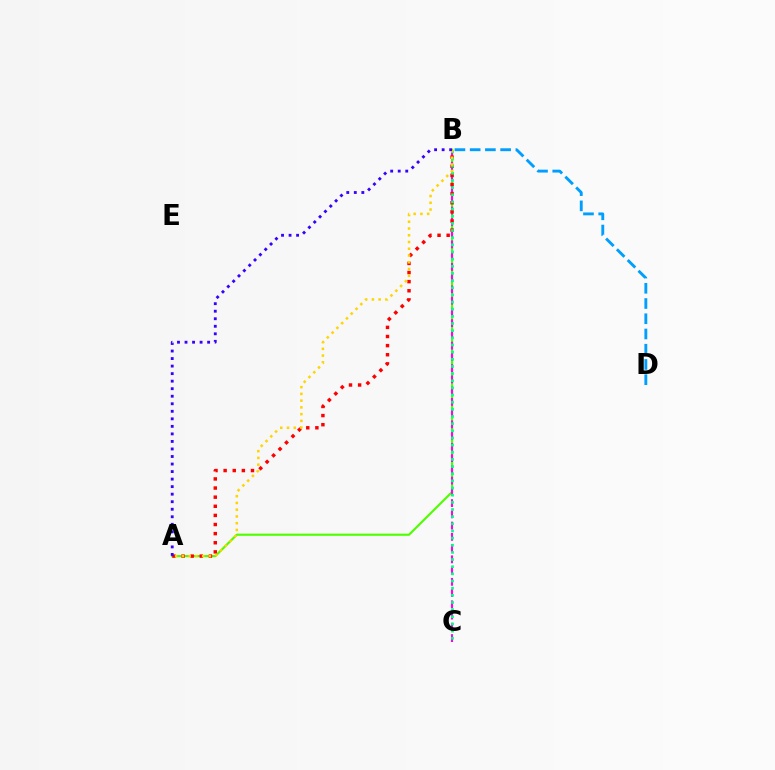{('B', 'D'): [{'color': '#009eff', 'line_style': 'dashed', 'thickness': 2.07}], ('A', 'B'): [{'color': '#4fff00', 'line_style': 'solid', 'thickness': 1.55}, {'color': '#ff0000', 'line_style': 'dotted', 'thickness': 2.48}, {'color': '#ffd500', 'line_style': 'dotted', 'thickness': 1.83}, {'color': '#3700ff', 'line_style': 'dotted', 'thickness': 2.05}], ('B', 'C'): [{'color': '#ff00ed', 'line_style': 'dashed', 'thickness': 1.53}, {'color': '#00ff86', 'line_style': 'dotted', 'thickness': 1.94}]}